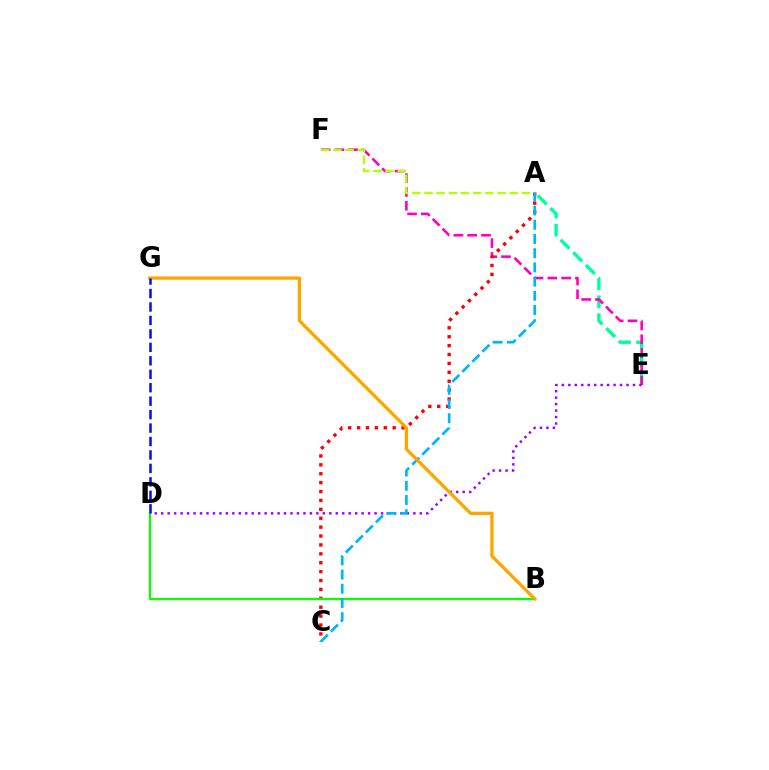{('A', 'E'): [{'color': '#00ff9d', 'line_style': 'dashed', 'thickness': 2.43}], ('E', 'F'): [{'color': '#ff00bd', 'line_style': 'dashed', 'thickness': 1.87}], ('A', 'C'): [{'color': '#ff0000', 'line_style': 'dotted', 'thickness': 2.42}, {'color': '#00b5ff', 'line_style': 'dashed', 'thickness': 1.93}], ('A', 'F'): [{'color': '#b3ff00', 'line_style': 'dashed', 'thickness': 1.66}], ('D', 'E'): [{'color': '#9b00ff', 'line_style': 'dotted', 'thickness': 1.76}], ('B', 'D'): [{'color': '#08ff00', 'line_style': 'solid', 'thickness': 1.64}], ('B', 'G'): [{'color': '#ffa500', 'line_style': 'solid', 'thickness': 2.36}], ('D', 'G'): [{'color': '#0010ff', 'line_style': 'dashed', 'thickness': 1.83}]}